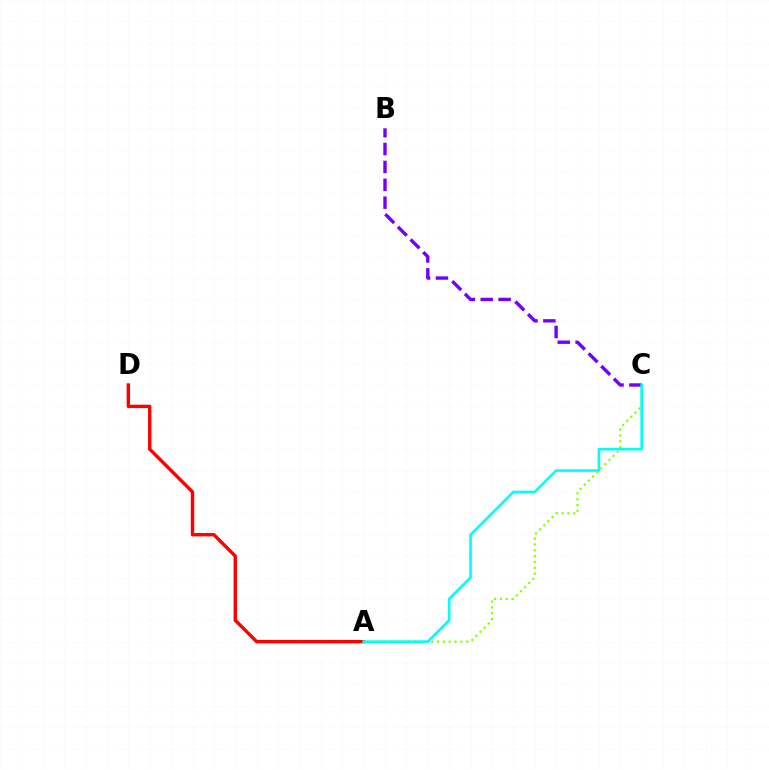{('A', 'C'): [{'color': '#84ff00', 'line_style': 'dotted', 'thickness': 1.58}, {'color': '#00fff6', 'line_style': 'solid', 'thickness': 1.88}], ('B', 'C'): [{'color': '#7200ff', 'line_style': 'dashed', 'thickness': 2.43}], ('A', 'D'): [{'color': '#ff0000', 'line_style': 'solid', 'thickness': 2.44}]}